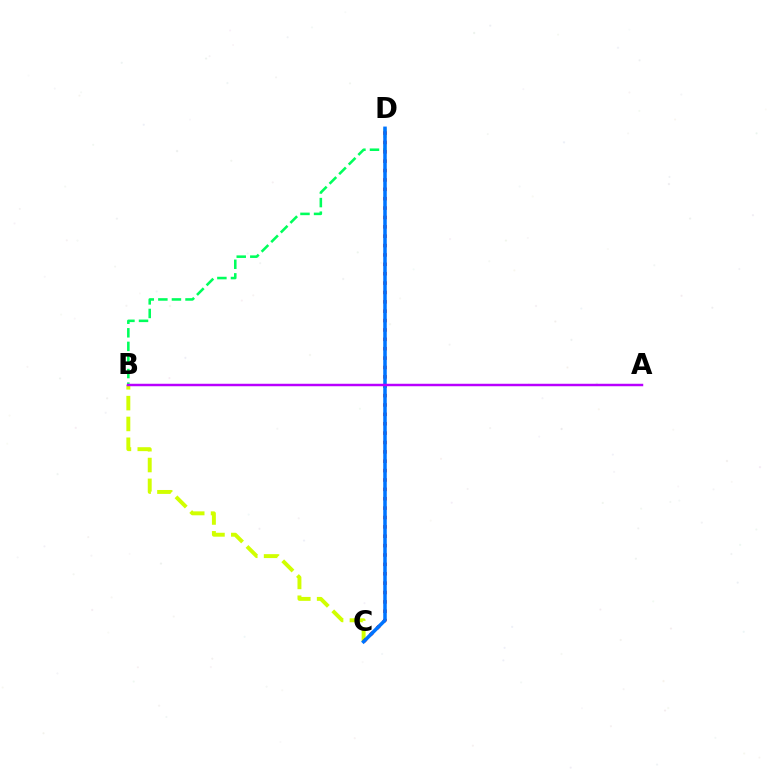{('B', 'C'): [{'color': '#d1ff00', 'line_style': 'dashed', 'thickness': 2.83}], ('B', 'D'): [{'color': '#00ff5c', 'line_style': 'dashed', 'thickness': 1.84}], ('C', 'D'): [{'color': '#ff0000', 'line_style': 'dotted', 'thickness': 2.55}, {'color': '#0074ff', 'line_style': 'solid', 'thickness': 2.55}], ('A', 'B'): [{'color': '#b900ff', 'line_style': 'solid', 'thickness': 1.78}]}